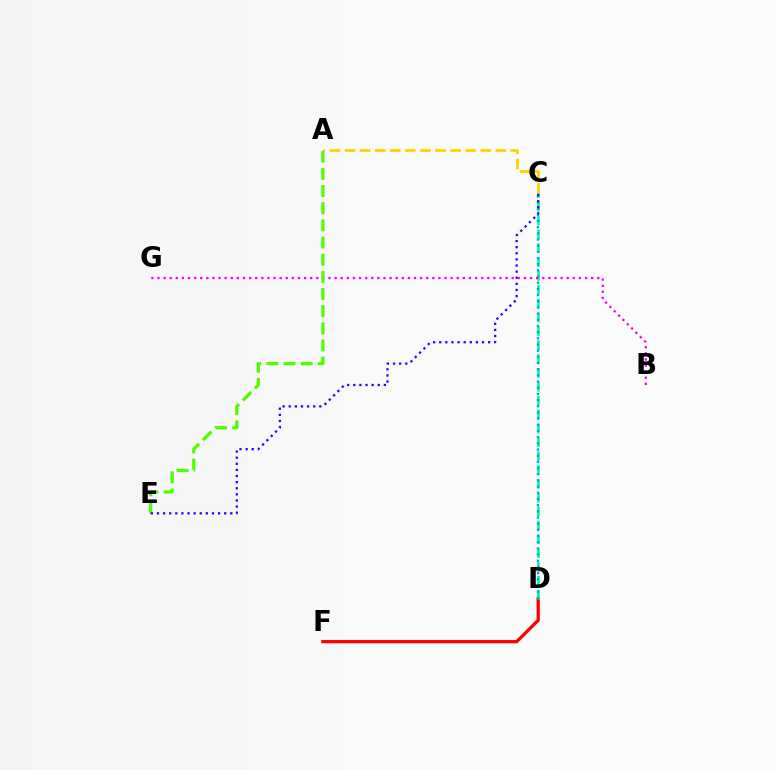{('D', 'F'): [{'color': '#ff0000', 'line_style': 'solid', 'thickness': 2.35}], ('A', 'C'): [{'color': '#ffd500', 'line_style': 'dashed', 'thickness': 2.05}], ('C', 'D'): [{'color': '#00ff86', 'line_style': 'dashed', 'thickness': 1.88}, {'color': '#009eff', 'line_style': 'dotted', 'thickness': 1.68}], ('B', 'G'): [{'color': '#ff00ed', 'line_style': 'dotted', 'thickness': 1.66}], ('A', 'E'): [{'color': '#4fff00', 'line_style': 'dashed', 'thickness': 2.33}], ('C', 'E'): [{'color': '#3700ff', 'line_style': 'dotted', 'thickness': 1.66}]}